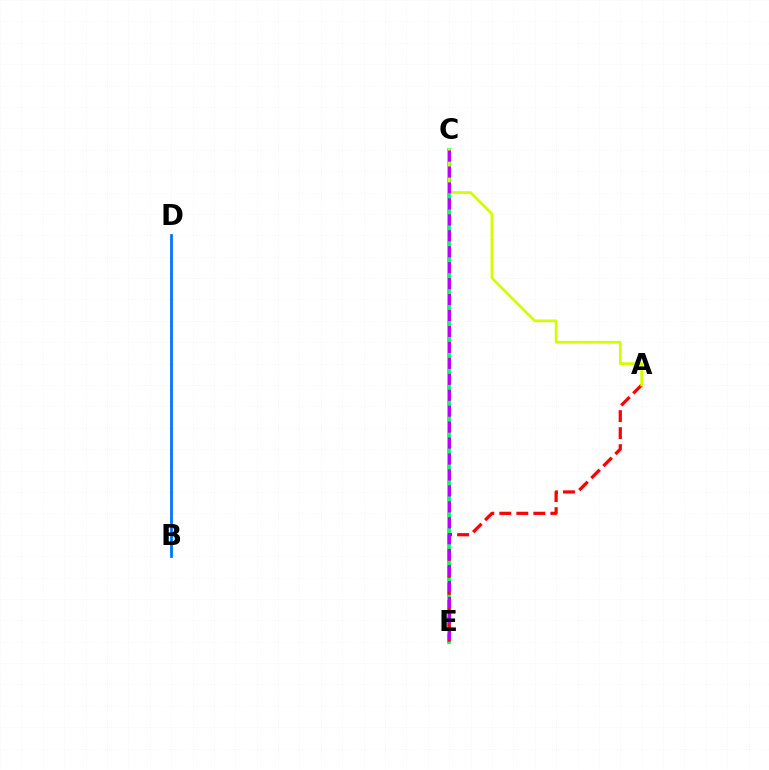{('C', 'E'): [{'color': '#00ff5c', 'line_style': 'solid', 'thickness': 2.7}, {'color': '#b900ff', 'line_style': 'dashed', 'thickness': 2.17}], ('A', 'E'): [{'color': '#ff0000', 'line_style': 'dashed', 'thickness': 2.31}], ('A', 'C'): [{'color': '#d1ff00', 'line_style': 'solid', 'thickness': 1.97}], ('B', 'D'): [{'color': '#0074ff', 'line_style': 'solid', 'thickness': 2.0}]}